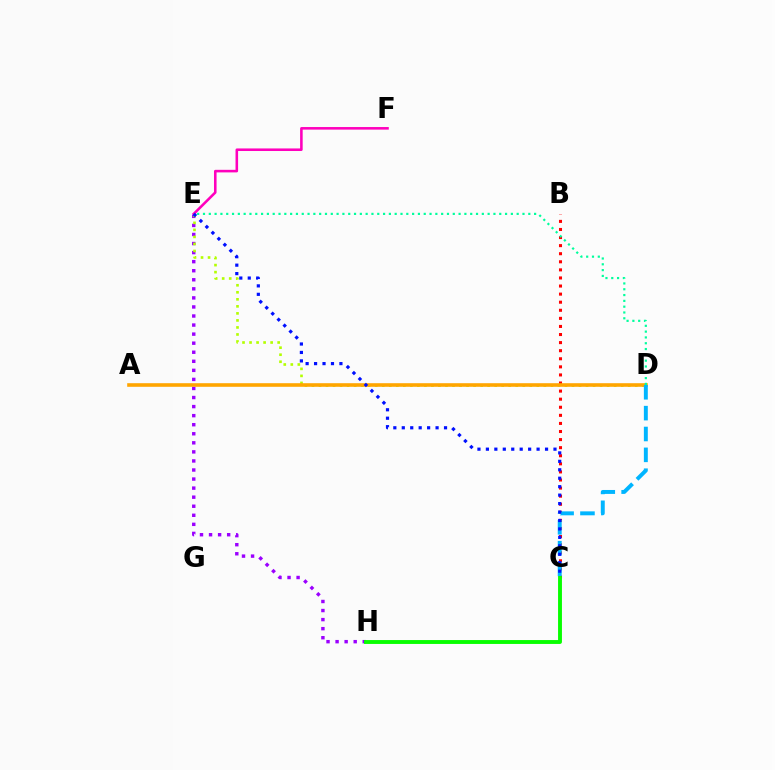{('E', 'H'): [{'color': '#9b00ff', 'line_style': 'dotted', 'thickness': 2.46}], ('B', 'C'): [{'color': '#ff0000', 'line_style': 'dotted', 'thickness': 2.2}], ('D', 'E'): [{'color': '#b3ff00', 'line_style': 'dotted', 'thickness': 1.91}, {'color': '#00ff9d', 'line_style': 'dotted', 'thickness': 1.58}], ('E', 'F'): [{'color': '#ff00bd', 'line_style': 'solid', 'thickness': 1.85}], ('A', 'D'): [{'color': '#ffa500', 'line_style': 'solid', 'thickness': 2.59}], ('C', 'D'): [{'color': '#00b5ff', 'line_style': 'dashed', 'thickness': 2.83}], ('C', 'H'): [{'color': '#08ff00', 'line_style': 'solid', 'thickness': 2.8}], ('C', 'E'): [{'color': '#0010ff', 'line_style': 'dotted', 'thickness': 2.3}]}